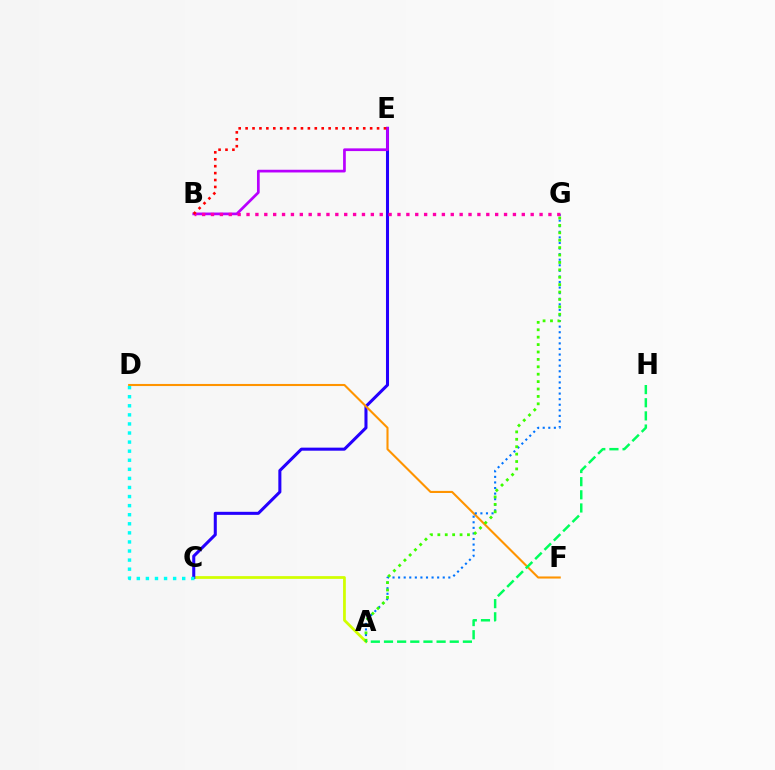{('A', 'C'): [{'color': '#d1ff00', 'line_style': 'solid', 'thickness': 1.98}], ('C', 'E'): [{'color': '#2500ff', 'line_style': 'solid', 'thickness': 2.19}], ('D', 'F'): [{'color': '#ff9400', 'line_style': 'solid', 'thickness': 1.51}], ('B', 'E'): [{'color': '#b900ff', 'line_style': 'solid', 'thickness': 1.95}, {'color': '#ff0000', 'line_style': 'dotted', 'thickness': 1.88}], ('A', 'G'): [{'color': '#0074ff', 'line_style': 'dotted', 'thickness': 1.52}, {'color': '#3dff00', 'line_style': 'dotted', 'thickness': 2.01}], ('B', 'G'): [{'color': '#ff00ac', 'line_style': 'dotted', 'thickness': 2.41}], ('C', 'D'): [{'color': '#00fff6', 'line_style': 'dotted', 'thickness': 2.47}], ('A', 'H'): [{'color': '#00ff5c', 'line_style': 'dashed', 'thickness': 1.79}]}